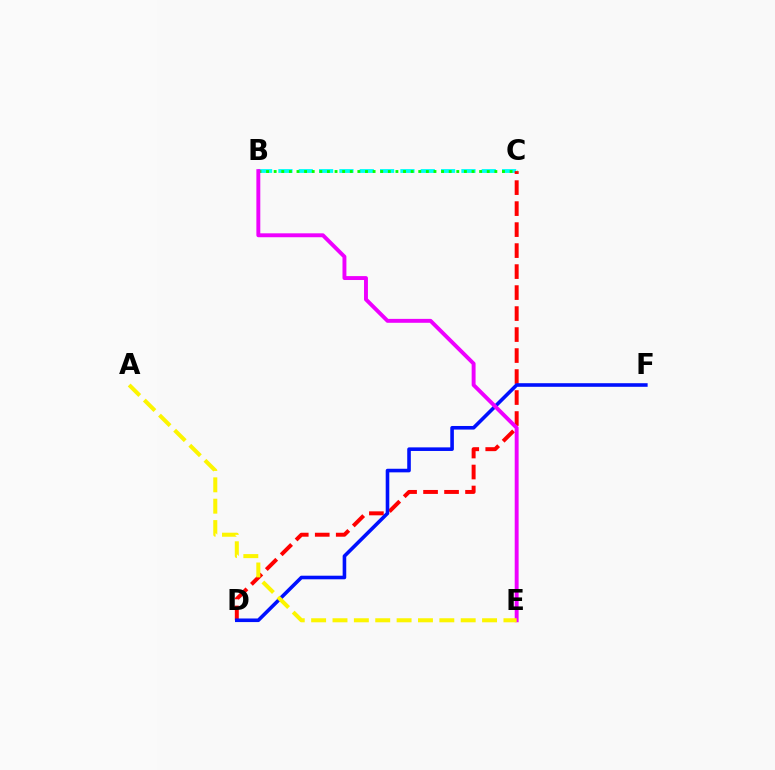{('B', 'C'): [{'color': '#00fff6', 'line_style': 'dashed', 'thickness': 2.76}, {'color': '#08ff00', 'line_style': 'dotted', 'thickness': 2.07}], ('C', 'D'): [{'color': '#ff0000', 'line_style': 'dashed', 'thickness': 2.85}], ('D', 'F'): [{'color': '#0010ff', 'line_style': 'solid', 'thickness': 2.59}], ('B', 'E'): [{'color': '#ee00ff', 'line_style': 'solid', 'thickness': 2.82}], ('A', 'E'): [{'color': '#fcf500', 'line_style': 'dashed', 'thickness': 2.9}]}